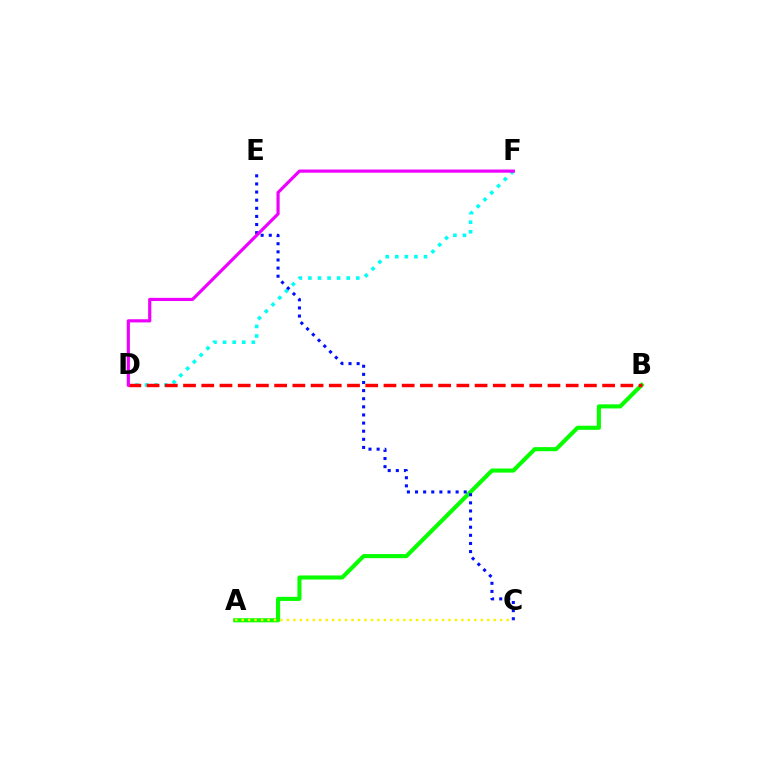{('A', 'B'): [{'color': '#08ff00', 'line_style': 'solid', 'thickness': 2.95}], ('D', 'F'): [{'color': '#00fff6', 'line_style': 'dotted', 'thickness': 2.6}, {'color': '#ee00ff', 'line_style': 'solid', 'thickness': 2.28}], ('C', 'E'): [{'color': '#0010ff', 'line_style': 'dotted', 'thickness': 2.21}], ('B', 'D'): [{'color': '#ff0000', 'line_style': 'dashed', 'thickness': 2.48}], ('A', 'C'): [{'color': '#fcf500', 'line_style': 'dotted', 'thickness': 1.76}]}